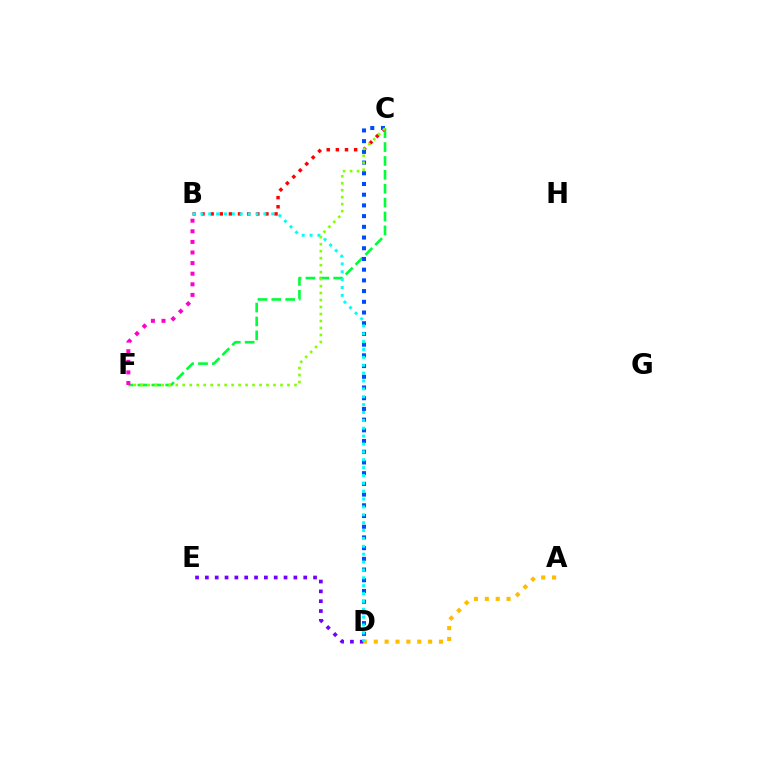{('D', 'E'): [{'color': '#7200ff', 'line_style': 'dotted', 'thickness': 2.67}], ('A', 'D'): [{'color': '#ffbd00', 'line_style': 'dotted', 'thickness': 2.95}], ('C', 'F'): [{'color': '#00ff39', 'line_style': 'dashed', 'thickness': 1.89}, {'color': '#84ff00', 'line_style': 'dotted', 'thickness': 1.9}], ('B', 'C'): [{'color': '#ff0000', 'line_style': 'dotted', 'thickness': 2.48}], ('C', 'D'): [{'color': '#004bff', 'line_style': 'dotted', 'thickness': 2.91}], ('B', 'D'): [{'color': '#00fff6', 'line_style': 'dotted', 'thickness': 2.14}], ('B', 'F'): [{'color': '#ff00cf', 'line_style': 'dotted', 'thickness': 2.88}]}